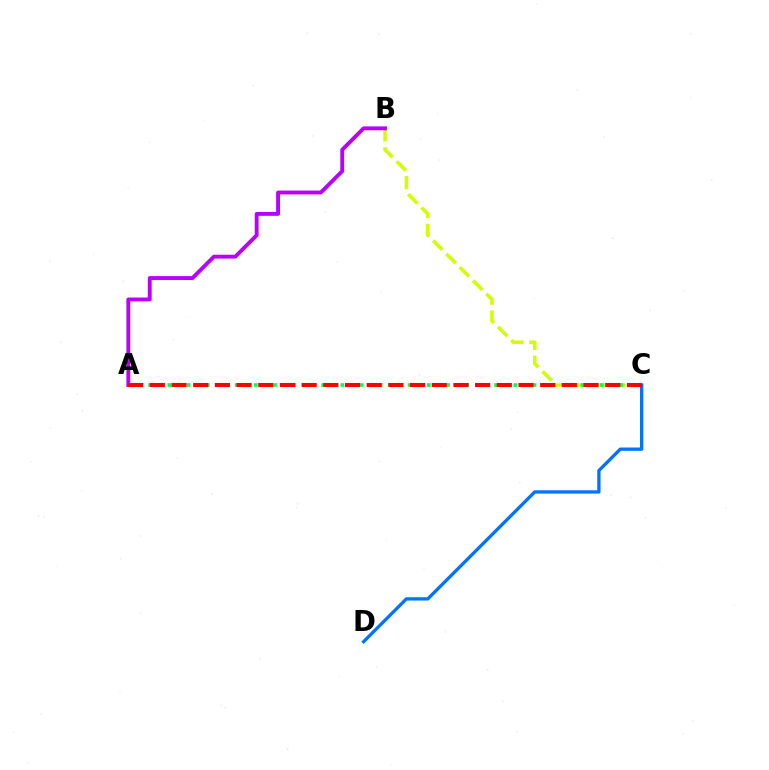{('B', 'C'): [{'color': '#d1ff00', 'line_style': 'dashed', 'thickness': 2.56}], ('C', 'D'): [{'color': '#0074ff', 'line_style': 'solid', 'thickness': 2.38}], ('A', 'B'): [{'color': '#b900ff', 'line_style': 'solid', 'thickness': 2.79}], ('A', 'C'): [{'color': '#00ff5c', 'line_style': 'dotted', 'thickness': 2.61}, {'color': '#ff0000', 'line_style': 'dashed', 'thickness': 2.95}]}